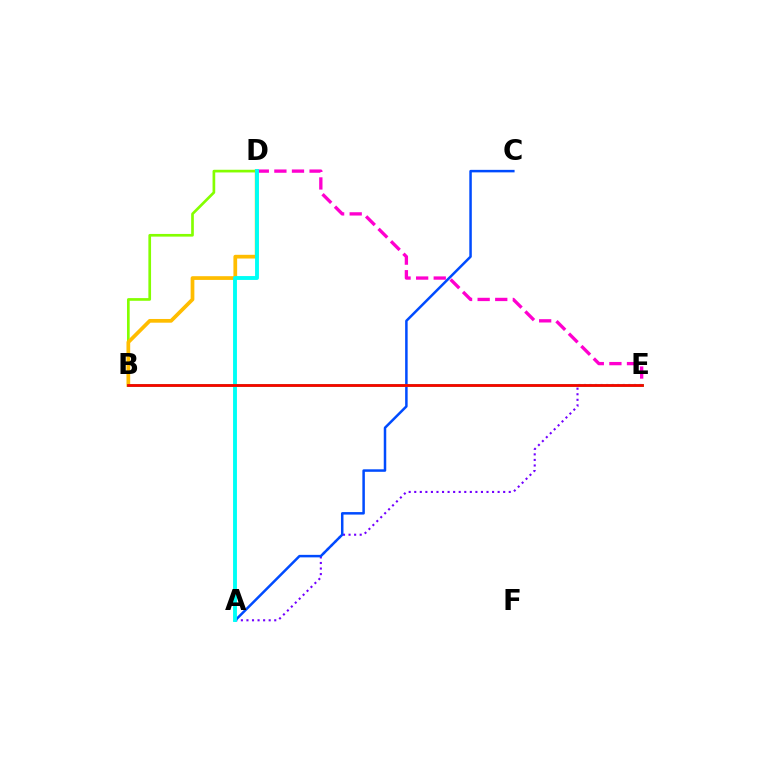{('B', 'D'): [{'color': '#84ff00', 'line_style': 'solid', 'thickness': 1.93}, {'color': '#ffbd00', 'line_style': 'solid', 'thickness': 2.68}], ('A', 'E'): [{'color': '#7200ff', 'line_style': 'dotted', 'thickness': 1.51}], ('A', 'C'): [{'color': '#004bff', 'line_style': 'solid', 'thickness': 1.8}], ('D', 'E'): [{'color': '#ff00cf', 'line_style': 'dashed', 'thickness': 2.39}], ('A', 'D'): [{'color': '#00fff6', 'line_style': 'solid', 'thickness': 2.79}], ('B', 'E'): [{'color': '#00ff39', 'line_style': 'solid', 'thickness': 2.0}, {'color': '#ff0000', 'line_style': 'solid', 'thickness': 1.97}]}